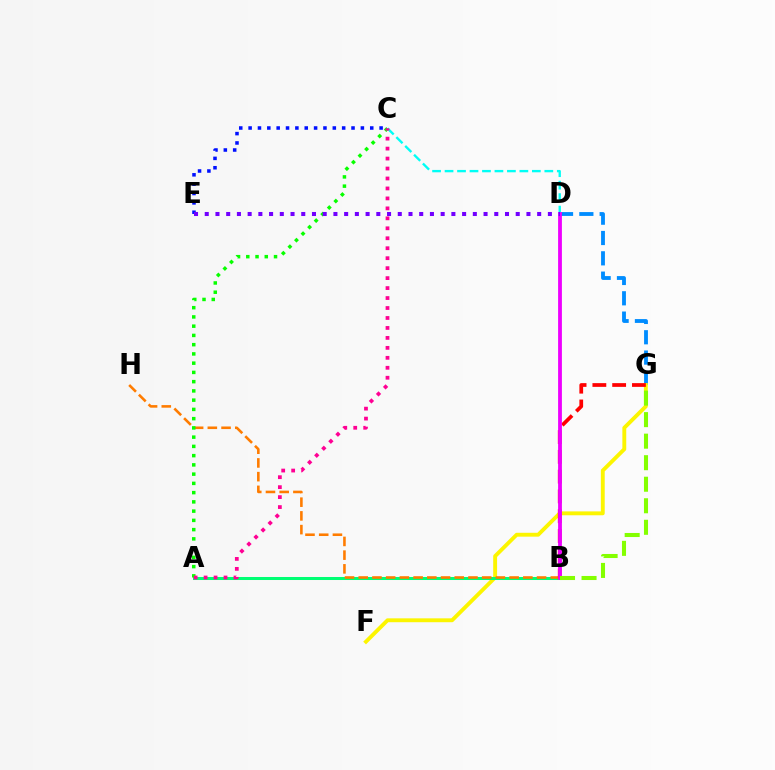{('D', 'G'): [{'color': '#008cff', 'line_style': 'dashed', 'thickness': 2.76}], ('F', 'G'): [{'color': '#fcf500', 'line_style': 'solid', 'thickness': 2.79}], ('A', 'B'): [{'color': '#00ff74', 'line_style': 'solid', 'thickness': 2.17}], ('B', 'H'): [{'color': '#ff7c00', 'line_style': 'dashed', 'thickness': 1.86}], ('A', 'C'): [{'color': '#08ff00', 'line_style': 'dotted', 'thickness': 2.51}, {'color': '#ff0094', 'line_style': 'dotted', 'thickness': 2.71}], ('C', 'E'): [{'color': '#0010ff', 'line_style': 'dotted', 'thickness': 2.54}], ('B', 'G'): [{'color': '#ff0000', 'line_style': 'dashed', 'thickness': 2.69}, {'color': '#84ff00', 'line_style': 'dashed', 'thickness': 2.93}], ('C', 'D'): [{'color': '#00fff6', 'line_style': 'dashed', 'thickness': 1.69}], ('B', 'D'): [{'color': '#ee00ff', 'line_style': 'solid', 'thickness': 2.74}], ('D', 'E'): [{'color': '#7200ff', 'line_style': 'dotted', 'thickness': 2.91}]}